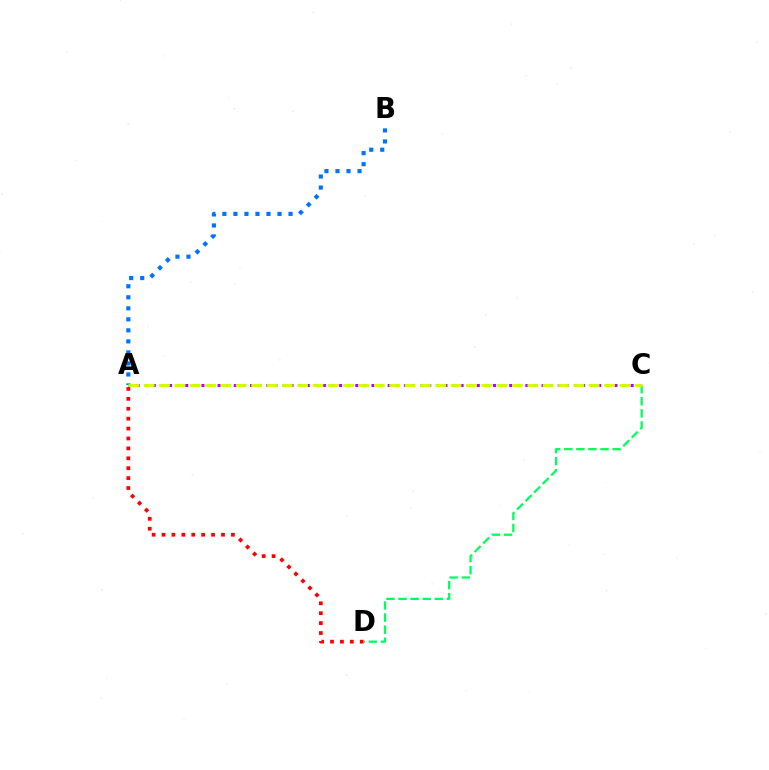{('A', 'C'): [{'color': '#b900ff', 'line_style': 'dotted', 'thickness': 2.2}, {'color': '#d1ff00', 'line_style': 'dashed', 'thickness': 2.08}], ('A', 'D'): [{'color': '#ff0000', 'line_style': 'dotted', 'thickness': 2.69}], ('A', 'B'): [{'color': '#0074ff', 'line_style': 'dotted', 'thickness': 3.0}], ('C', 'D'): [{'color': '#00ff5c', 'line_style': 'dashed', 'thickness': 1.64}]}